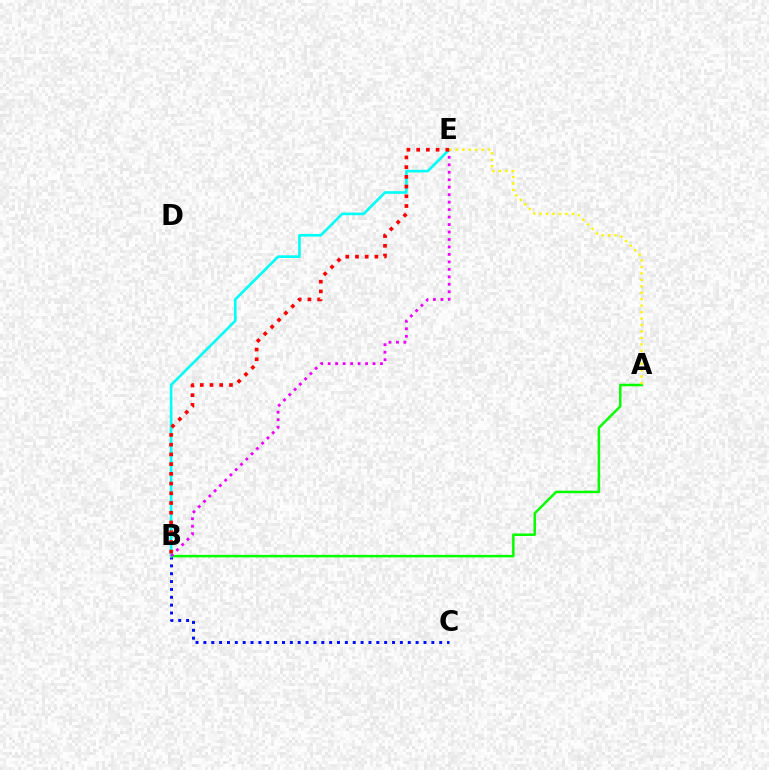{('B', 'C'): [{'color': '#0010ff', 'line_style': 'dotted', 'thickness': 2.14}], ('A', 'B'): [{'color': '#08ff00', 'line_style': 'solid', 'thickness': 1.8}], ('B', 'E'): [{'color': '#00fff6', 'line_style': 'solid', 'thickness': 1.91}, {'color': '#ee00ff', 'line_style': 'dotted', 'thickness': 2.03}, {'color': '#ff0000', 'line_style': 'dotted', 'thickness': 2.64}], ('A', 'E'): [{'color': '#fcf500', 'line_style': 'dotted', 'thickness': 1.75}]}